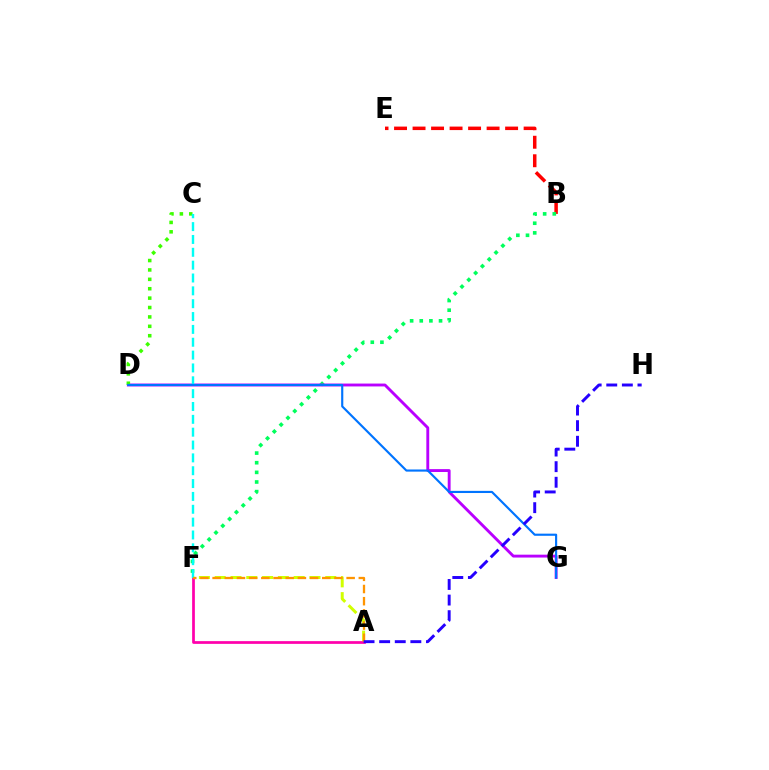{('B', 'E'): [{'color': '#ff0000', 'line_style': 'dashed', 'thickness': 2.51}], ('B', 'F'): [{'color': '#00ff5c', 'line_style': 'dotted', 'thickness': 2.62}], ('A', 'F'): [{'color': '#d1ff00', 'line_style': 'dashed', 'thickness': 2.15}, {'color': '#ff00ac', 'line_style': 'solid', 'thickness': 1.96}, {'color': '#ff9400', 'line_style': 'dashed', 'thickness': 1.66}], ('D', 'G'): [{'color': '#b900ff', 'line_style': 'solid', 'thickness': 2.07}, {'color': '#0074ff', 'line_style': 'solid', 'thickness': 1.55}], ('C', 'D'): [{'color': '#3dff00', 'line_style': 'dotted', 'thickness': 2.55}], ('C', 'F'): [{'color': '#00fff6', 'line_style': 'dashed', 'thickness': 1.75}], ('A', 'H'): [{'color': '#2500ff', 'line_style': 'dashed', 'thickness': 2.12}]}